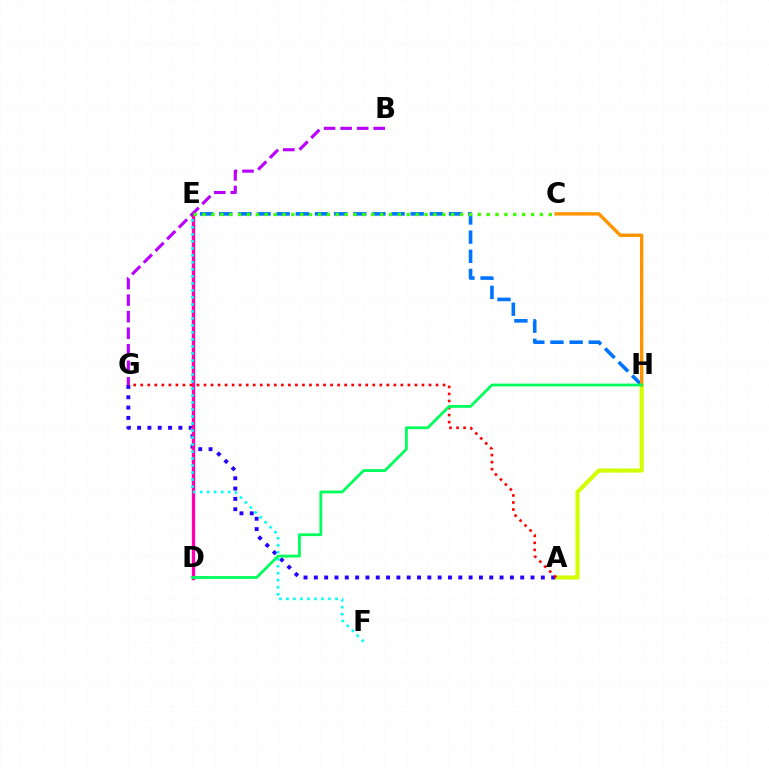{('A', 'H'): [{'color': '#d1ff00', 'line_style': 'solid', 'thickness': 2.96}], ('A', 'G'): [{'color': '#2500ff', 'line_style': 'dotted', 'thickness': 2.8}, {'color': '#ff0000', 'line_style': 'dotted', 'thickness': 1.91}], ('E', 'H'): [{'color': '#0074ff', 'line_style': 'dashed', 'thickness': 2.6}], ('D', 'E'): [{'color': '#ff00ac', 'line_style': 'solid', 'thickness': 2.4}], ('C', 'H'): [{'color': '#ff9400', 'line_style': 'solid', 'thickness': 2.45}], ('E', 'F'): [{'color': '#00fff6', 'line_style': 'dotted', 'thickness': 1.9}], ('B', 'G'): [{'color': '#b900ff', 'line_style': 'dashed', 'thickness': 2.25}], ('C', 'E'): [{'color': '#3dff00', 'line_style': 'dotted', 'thickness': 2.41}], ('D', 'H'): [{'color': '#00ff5c', 'line_style': 'solid', 'thickness': 2.02}]}